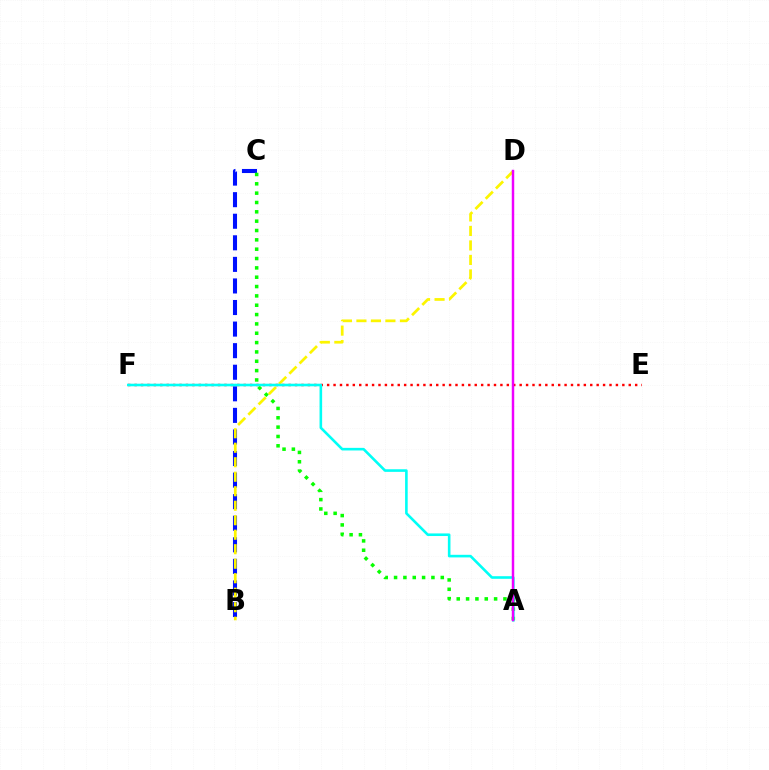{('B', 'C'): [{'color': '#0010ff', 'line_style': 'dashed', 'thickness': 2.93}], ('B', 'D'): [{'color': '#fcf500', 'line_style': 'dashed', 'thickness': 1.97}], ('E', 'F'): [{'color': '#ff0000', 'line_style': 'dotted', 'thickness': 1.74}], ('A', 'C'): [{'color': '#08ff00', 'line_style': 'dotted', 'thickness': 2.54}], ('A', 'F'): [{'color': '#00fff6', 'line_style': 'solid', 'thickness': 1.87}], ('A', 'D'): [{'color': '#ee00ff', 'line_style': 'solid', 'thickness': 1.77}]}